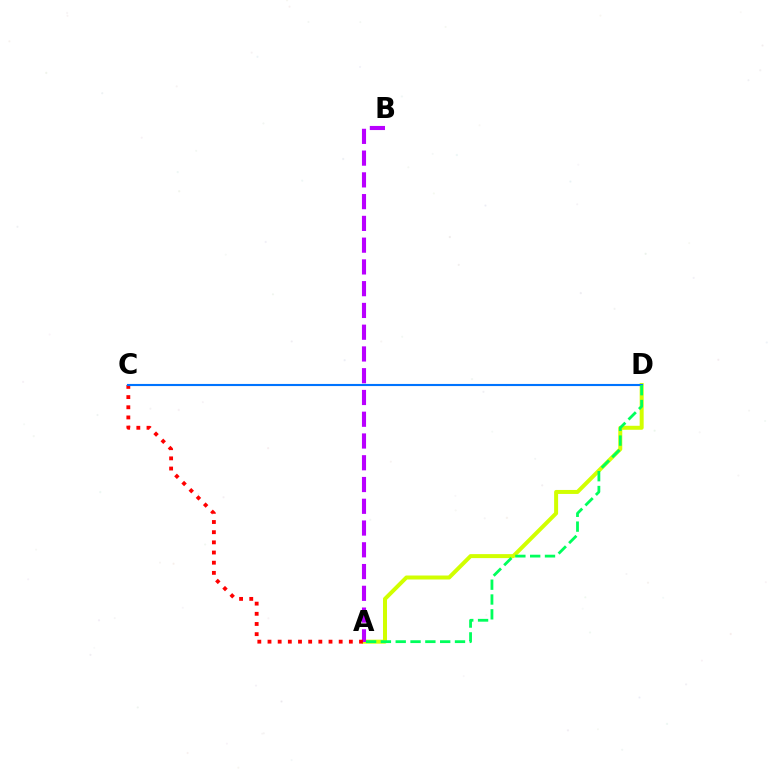{('A', 'D'): [{'color': '#d1ff00', 'line_style': 'solid', 'thickness': 2.87}, {'color': '#00ff5c', 'line_style': 'dashed', 'thickness': 2.01}], ('A', 'B'): [{'color': '#b900ff', 'line_style': 'dashed', 'thickness': 2.96}], ('A', 'C'): [{'color': '#ff0000', 'line_style': 'dotted', 'thickness': 2.76}], ('C', 'D'): [{'color': '#0074ff', 'line_style': 'solid', 'thickness': 1.53}]}